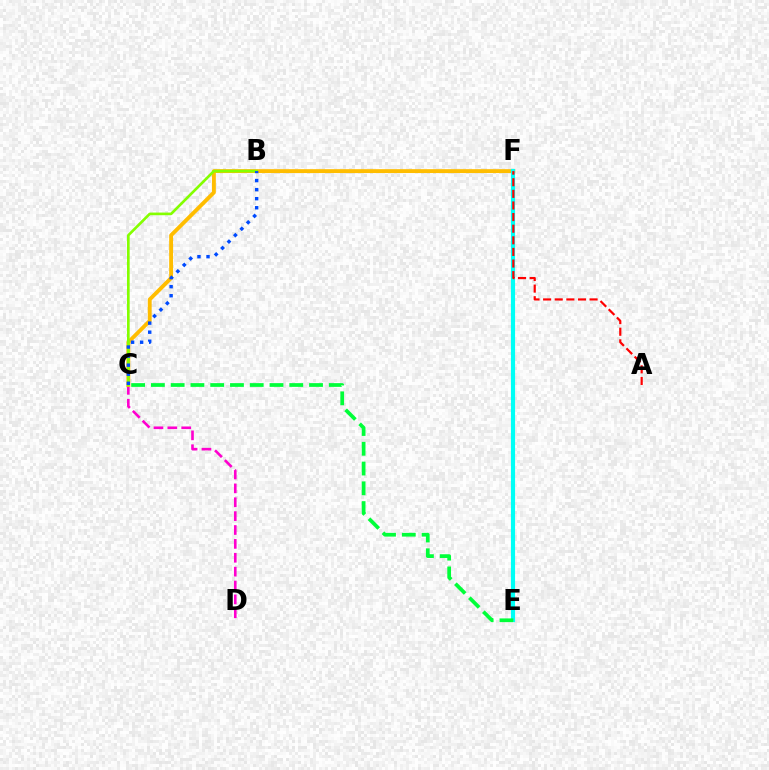{('C', 'D'): [{'color': '#ff00cf', 'line_style': 'dashed', 'thickness': 1.89}], ('C', 'F'): [{'color': '#ffbd00', 'line_style': 'solid', 'thickness': 2.79}], ('E', 'F'): [{'color': '#7200ff', 'line_style': 'dotted', 'thickness': 2.81}, {'color': '#00fff6', 'line_style': 'solid', 'thickness': 2.99}], ('B', 'C'): [{'color': '#84ff00', 'line_style': 'solid', 'thickness': 1.91}, {'color': '#004bff', 'line_style': 'dotted', 'thickness': 2.46}], ('A', 'F'): [{'color': '#ff0000', 'line_style': 'dashed', 'thickness': 1.58}], ('C', 'E'): [{'color': '#00ff39', 'line_style': 'dashed', 'thickness': 2.69}]}